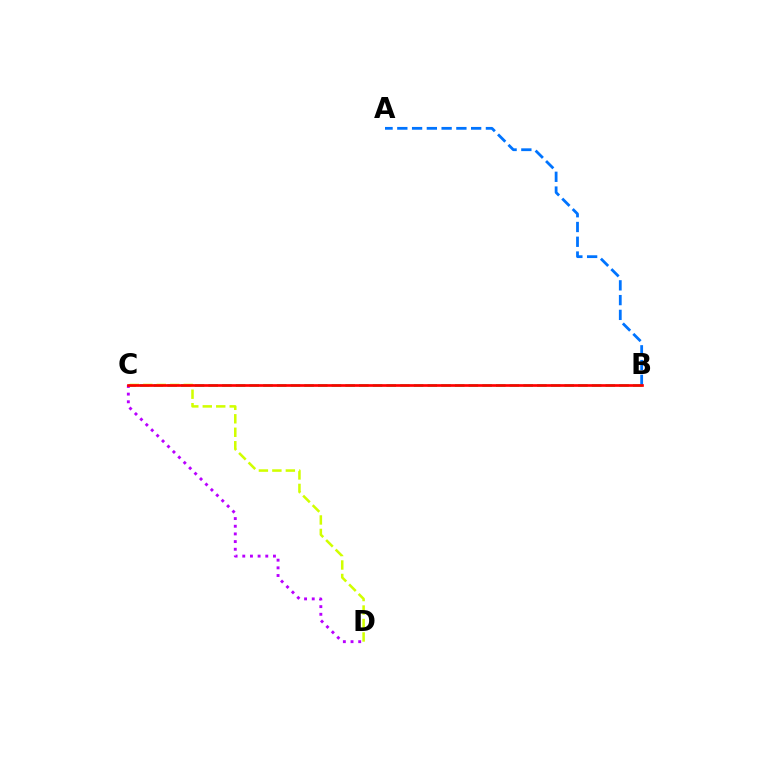{('B', 'C'): [{'color': '#00ff5c', 'line_style': 'dashed', 'thickness': 1.86}, {'color': '#ff0000', 'line_style': 'solid', 'thickness': 1.93}], ('A', 'B'): [{'color': '#0074ff', 'line_style': 'dashed', 'thickness': 2.01}], ('C', 'D'): [{'color': '#b900ff', 'line_style': 'dotted', 'thickness': 2.08}, {'color': '#d1ff00', 'line_style': 'dashed', 'thickness': 1.83}]}